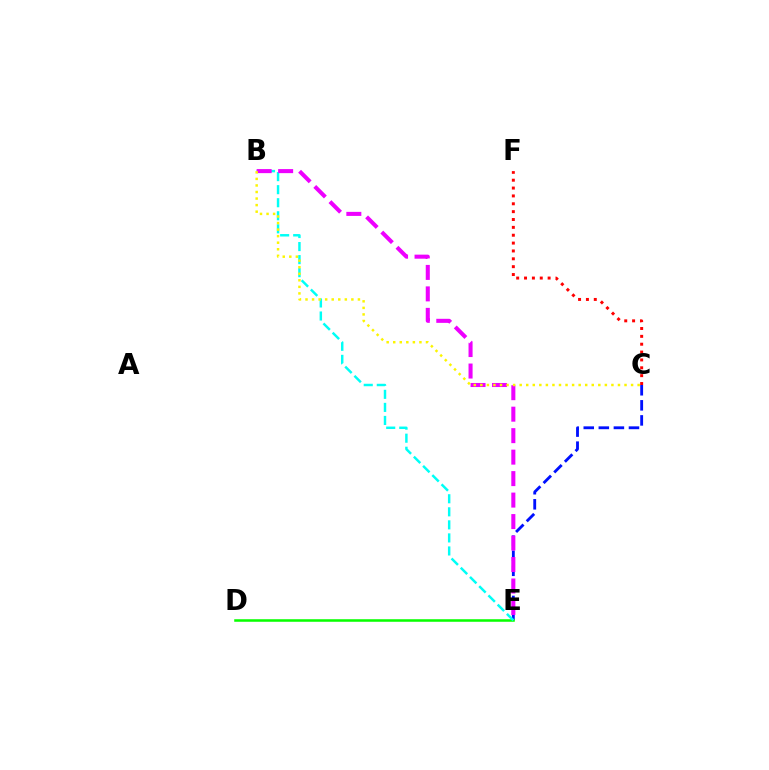{('C', 'E'): [{'color': '#0010ff', 'line_style': 'dashed', 'thickness': 2.05}], ('D', 'E'): [{'color': '#08ff00', 'line_style': 'solid', 'thickness': 1.83}], ('C', 'F'): [{'color': '#ff0000', 'line_style': 'dotted', 'thickness': 2.14}], ('B', 'E'): [{'color': '#00fff6', 'line_style': 'dashed', 'thickness': 1.77}, {'color': '#ee00ff', 'line_style': 'dashed', 'thickness': 2.92}], ('B', 'C'): [{'color': '#fcf500', 'line_style': 'dotted', 'thickness': 1.78}]}